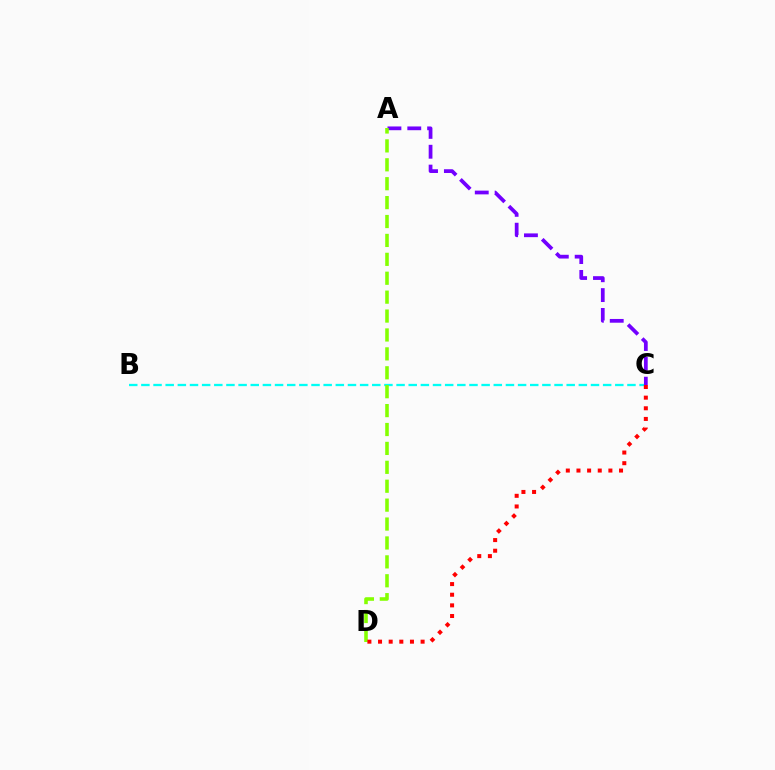{('B', 'C'): [{'color': '#00fff6', 'line_style': 'dashed', 'thickness': 1.65}], ('A', 'C'): [{'color': '#7200ff', 'line_style': 'dashed', 'thickness': 2.7}], ('A', 'D'): [{'color': '#84ff00', 'line_style': 'dashed', 'thickness': 2.57}], ('C', 'D'): [{'color': '#ff0000', 'line_style': 'dotted', 'thickness': 2.89}]}